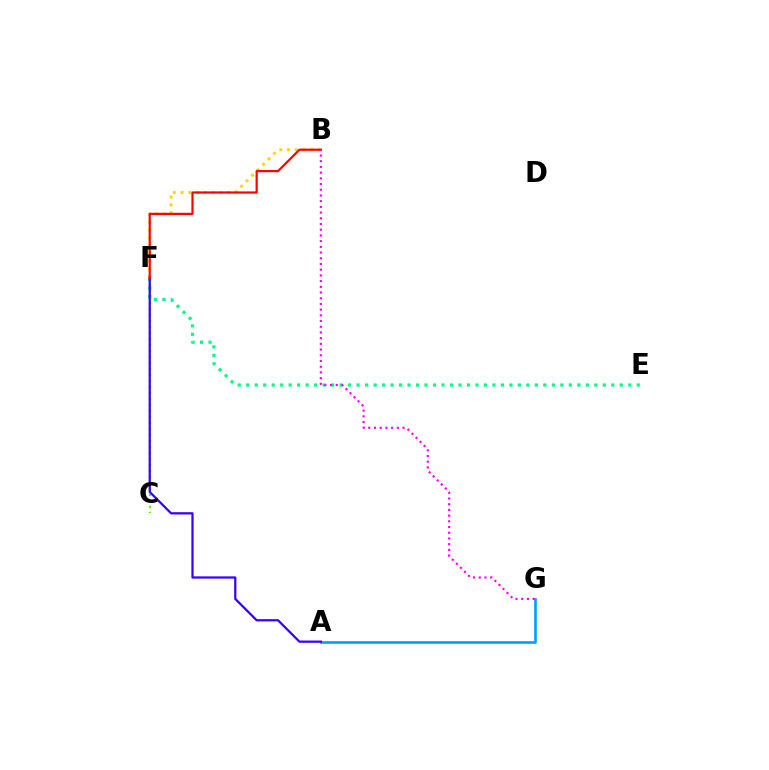{('A', 'G'): [{'color': '#009eff', 'line_style': 'solid', 'thickness': 1.88}], ('C', 'F'): [{'color': '#4fff00', 'line_style': 'dotted', 'thickness': 1.63}], ('E', 'F'): [{'color': '#00ff86', 'line_style': 'dotted', 'thickness': 2.31}], ('B', 'F'): [{'color': '#ffd500', 'line_style': 'dotted', 'thickness': 2.11}, {'color': '#ff0000', 'line_style': 'solid', 'thickness': 1.58}], ('A', 'F'): [{'color': '#3700ff', 'line_style': 'solid', 'thickness': 1.61}], ('B', 'G'): [{'color': '#ff00ed', 'line_style': 'dotted', 'thickness': 1.55}]}